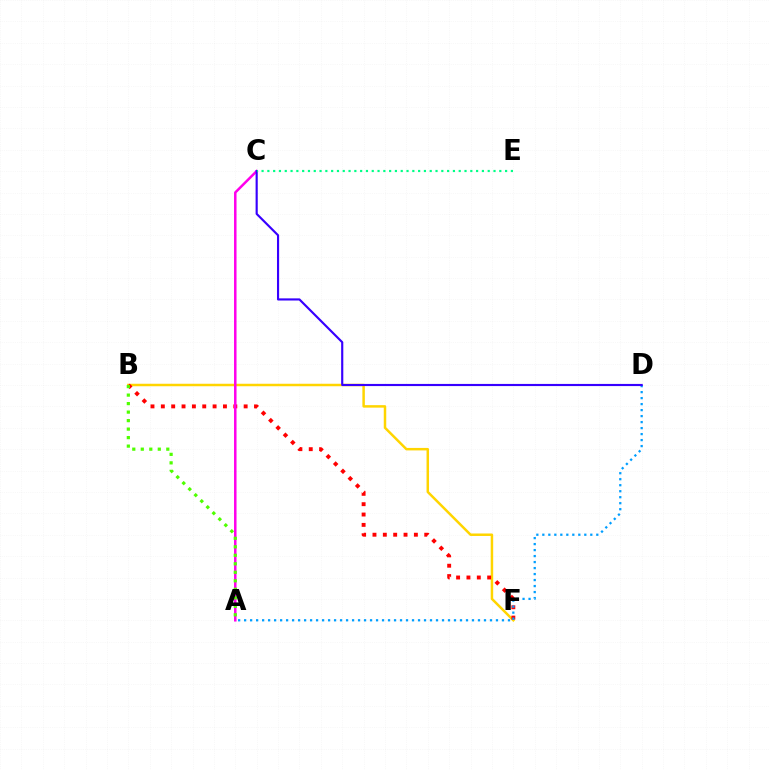{('B', 'F'): [{'color': '#ffd500', 'line_style': 'solid', 'thickness': 1.79}, {'color': '#ff0000', 'line_style': 'dotted', 'thickness': 2.81}], ('A', 'D'): [{'color': '#009eff', 'line_style': 'dotted', 'thickness': 1.63}], ('A', 'C'): [{'color': '#ff00ed', 'line_style': 'solid', 'thickness': 1.8}], ('C', 'D'): [{'color': '#3700ff', 'line_style': 'solid', 'thickness': 1.55}], ('A', 'B'): [{'color': '#4fff00', 'line_style': 'dotted', 'thickness': 2.31}], ('C', 'E'): [{'color': '#00ff86', 'line_style': 'dotted', 'thickness': 1.58}]}